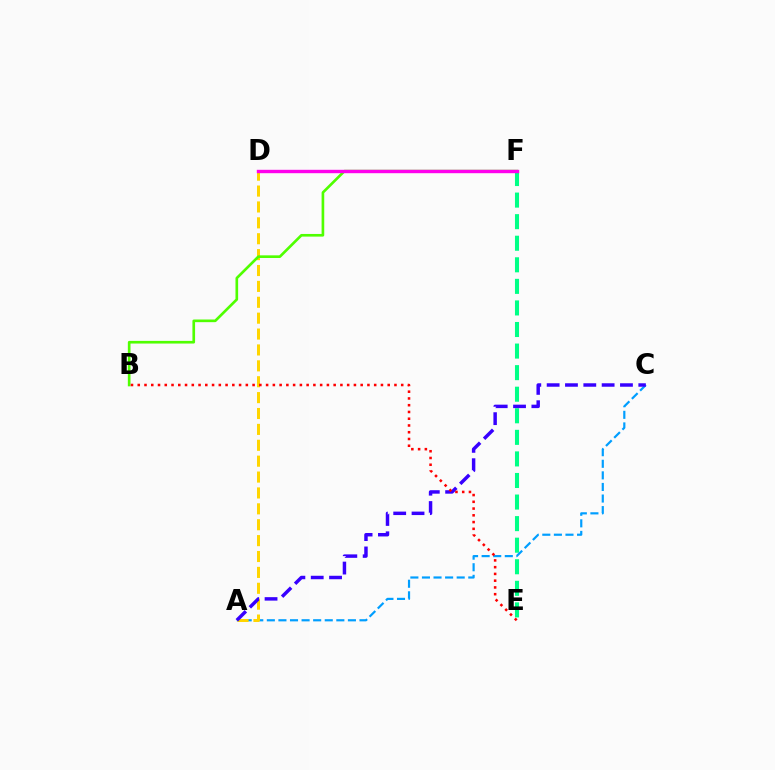{('E', 'F'): [{'color': '#00ff86', 'line_style': 'dashed', 'thickness': 2.93}], ('A', 'C'): [{'color': '#009eff', 'line_style': 'dashed', 'thickness': 1.57}, {'color': '#3700ff', 'line_style': 'dashed', 'thickness': 2.49}], ('A', 'D'): [{'color': '#ffd500', 'line_style': 'dashed', 'thickness': 2.16}], ('B', 'F'): [{'color': '#4fff00', 'line_style': 'solid', 'thickness': 1.91}], ('B', 'E'): [{'color': '#ff0000', 'line_style': 'dotted', 'thickness': 1.84}], ('D', 'F'): [{'color': '#ff00ed', 'line_style': 'solid', 'thickness': 2.44}]}